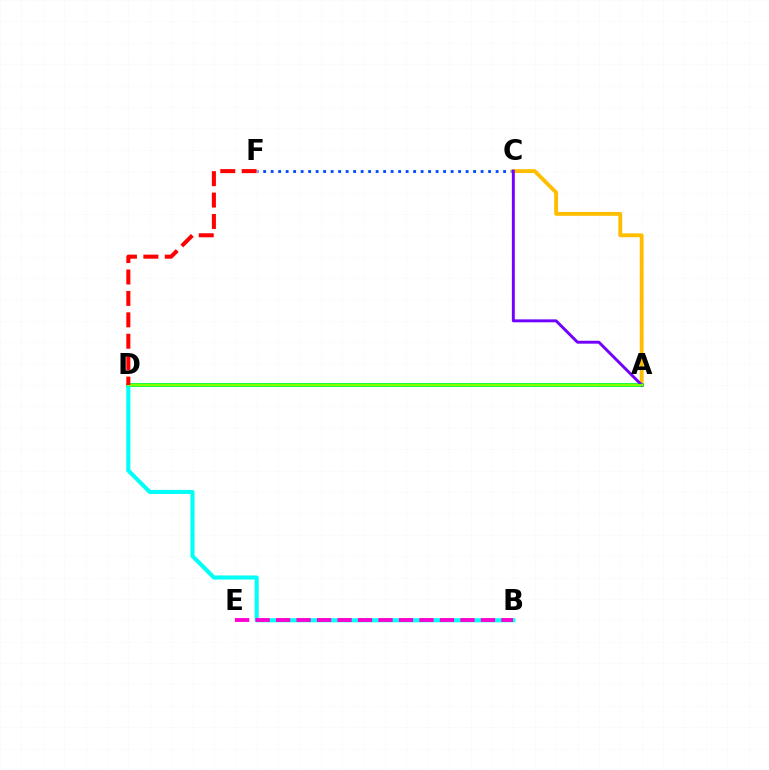{('C', 'F'): [{'color': '#004bff', 'line_style': 'dotted', 'thickness': 2.04}], ('A', 'C'): [{'color': '#ffbd00', 'line_style': 'solid', 'thickness': 2.77}, {'color': '#7200ff', 'line_style': 'solid', 'thickness': 2.1}], ('A', 'D'): [{'color': '#00ff39', 'line_style': 'solid', 'thickness': 2.78}, {'color': '#84ff00', 'line_style': 'solid', 'thickness': 1.62}], ('B', 'D'): [{'color': '#00fff6', 'line_style': 'solid', 'thickness': 2.93}], ('D', 'F'): [{'color': '#ff0000', 'line_style': 'dashed', 'thickness': 2.91}], ('B', 'E'): [{'color': '#ff00cf', 'line_style': 'dashed', 'thickness': 2.78}]}